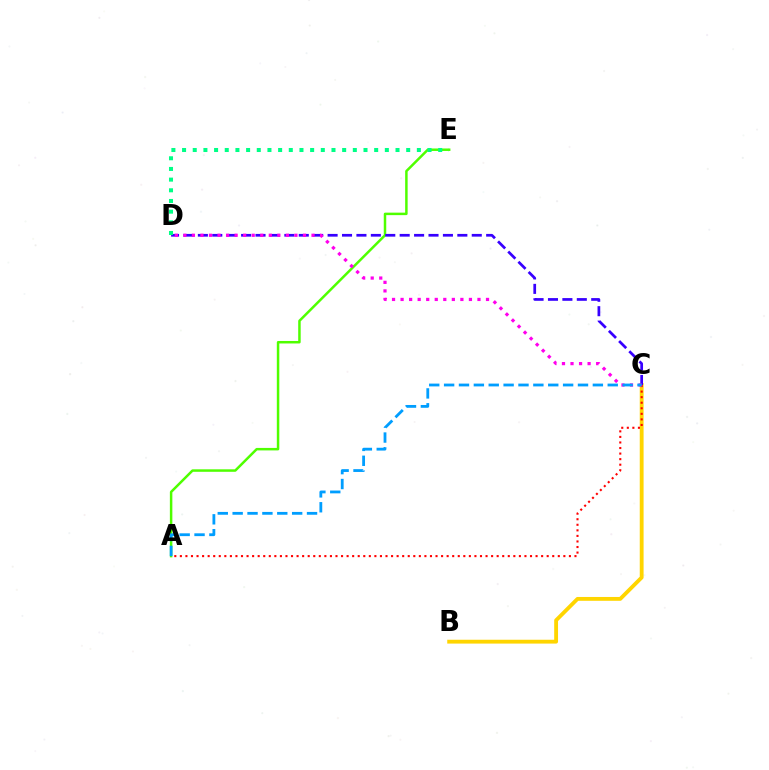{('A', 'E'): [{'color': '#4fff00', 'line_style': 'solid', 'thickness': 1.79}], ('B', 'C'): [{'color': '#ffd500', 'line_style': 'solid', 'thickness': 2.76}], ('C', 'D'): [{'color': '#3700ff', 'line_style': 'dashed', 'thickness': 1.96}, {'color': '#ff00ed', 'line_style': 'dotted', 'thickness': 2.32}], ('A', 'C'): [{'color': '#ff0000', 'line_style': 'dotted', 'thickness': 1.51}, {'color': '#009eff', 'line_style': 'dashed', 'thickness': 2.02}], ('D', 'E'): [{'color': '#00ff86', 'line_style': 'dotted', 'thickness': 2.9}]}